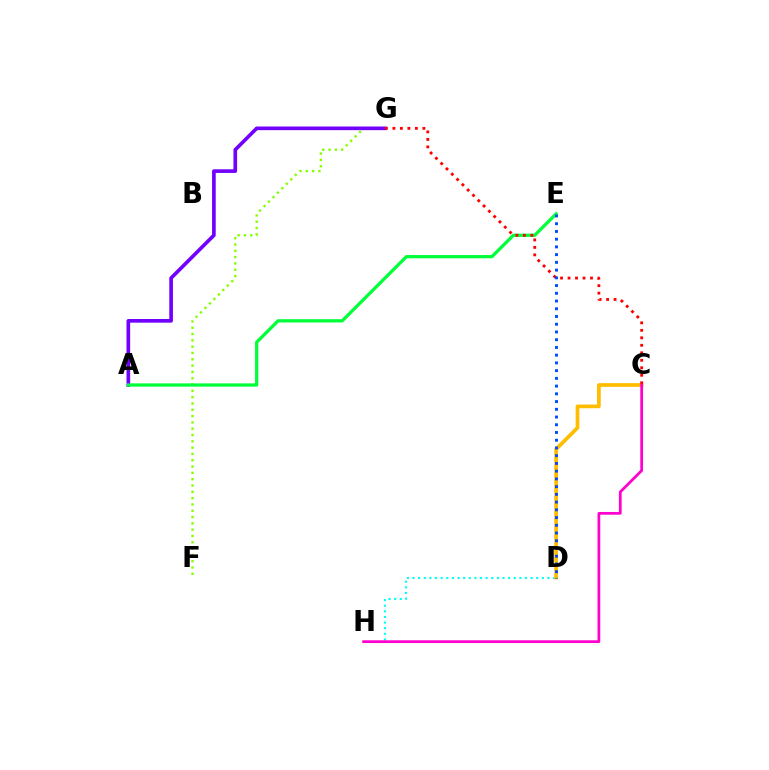{('F', 'G'): [{'color': '#84ff00', 'line_style': 'dotted', 'thickness': 1.71}], ('A', 'G'): [{'color': '#7200ff', 'line_style': 'solid', 'thickness': 2.63}], ('A', 'E'): [{'color': '#00ff39', 'line_style': 'solid', 'thickness': 2.34}], ('D', 'H'): [{'color': '#00fff6', 'line_style': 'dotted', 'thickness': 1.53}], ('C', 'D'): [{'color': '#ffbd00', 'line_style': 'solid', 'thickness': 2.69}], ('C', 'G'): [{'color': '#ff0000', 'line_style': 'dotted', 'thickness': 2.04}], ('D', 'E'): [{'color': '#004bff', 'line_style': 'dotted', 'thickness': 2.1}], ('C', 'H'): [{'color': '#ff00cf', 'line_style': 'solid', 'thickness': 1.98}]}